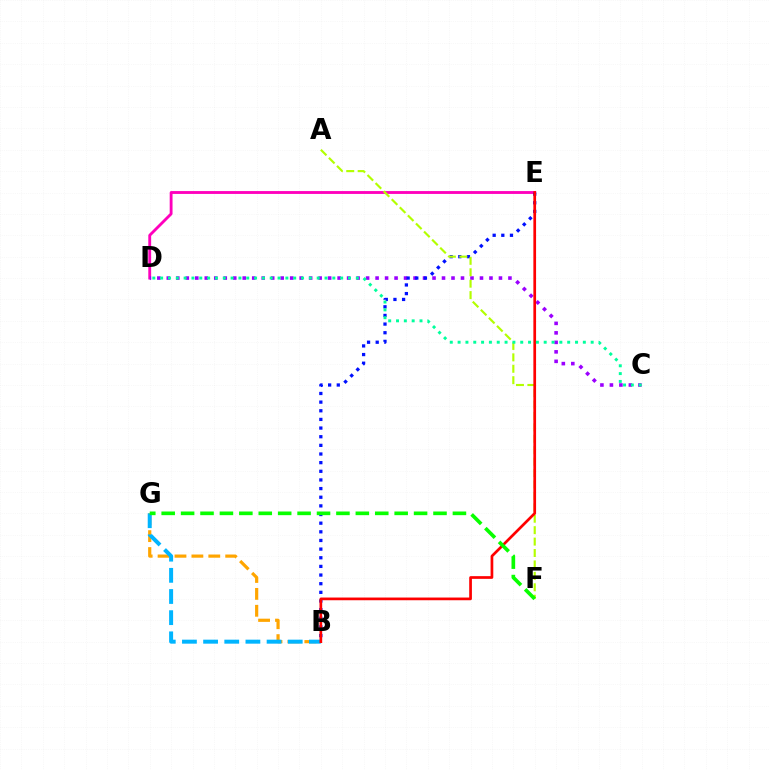{('D', 'E'): [{'color': '#ff00bd', 'line_style': 'solid', 'thickness': 2.05}], ('C', 'D'): [{'color': '#9b00ff', 'line_style': 'dotted', 'thickness': 2.58}, {'color': '#00ff9d', 'line_style': 'dotted', 'thickness': 2.13}], ('B', 'E'): [{'color': '#0010ff', 'line_style': 'dotted', 'thickness': 2.35}, {'color': '#ff0000', 'line_style': 'solid', 'thickness': 1.95}], ('B', 'G'): [{'color': '#ffa500', 'line_style': 'dashed', 'thickness': 2.3}, {'color': '#00b5ff', 'line_style': 'dashed', 'thickness': 2.87}], ('A', 'F'): [{'color': '#b3ff00', 'line_style': 'dashed', 'thickness': 1.55}], ('F', 'G'): [{'color': '#08ff00', 'line_style': 'dashed', 'thickness': 2.64}]}